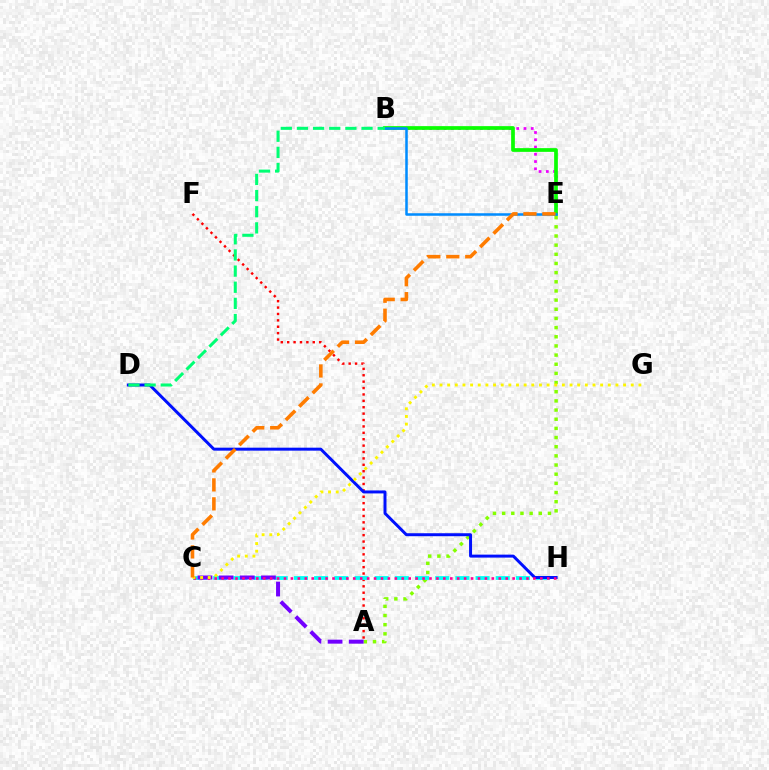{('B', 'E'): [{'color': '#ee00ff', 'line_style': 'dotted', 'thickness': 1.97}, {'color': '#08ff00', 'line_style': 'solid', 'thickness': 2.68}, {'color': '#008cff', 'line_style': 'solid', 'thickness': 1.82}], ('A', 'E'): [{'color': '#84ff00', 'line_style': 'dotted', 'thickness': 2.49}], ('A', 'F'): [{'color': '#ff0000', 'line_style': 'dotted', 'thickness': 1.74}], ('C', 'H'): [{'color': '#00fff6', 'line_style': 'dashed', 'thickness': 2.74}, {'color': '#ff0094', 'line_style': 'dotted', 'thickness': 1.88}], ('A', 'C'): [{'color': '#7200ff', 'line_style': 'dashed', 'thickness': 2.87}], ('D', 'H'): [{'color': '#0010ff', 'line_style': 'solid', 'thickness': 2.14}], ('C', 'G'): [{'color': '#fcf500', 'line_style': 'dotted', 'thickness': 2.08}], ('C', 'E'): [{'color': '#ff7c00', 'line_style': 'dashed', 'thickness': 2.58}], ('B', 'D'): [{'color': '#00ff74', 'line_style': 'dashed', 'thickness': 2.19}]}